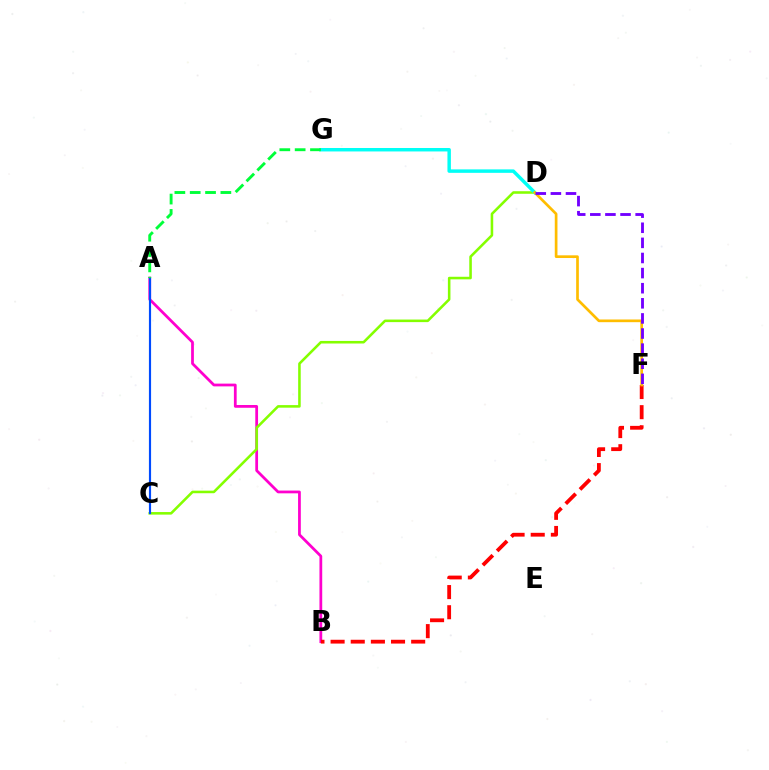{('A', 'B'): [{'color': '#ff00cf', 'line_style': 'solid', 'thickness': 1.99}], ('C', 'D'): [{'color': '#84ff00', 'line_style': 'solid', 'thickness': 1.85}], ('B', 'F'): [{'color': '#ff0000', 'line_style': 'dashed', 'thickness': 2.74}], ('D', 'G'): [{'color': '#00fff6', 'line_style': 'solid', 'thickness': 2.49}], ('A', 'C'): [{'color': '#004bff', 'line_style': 'solid', 'thickness': 1.56}], ('D', 'F'): [{'color': '#ffbd00', 'line_style': 'solid', 'thickness': 1.94}, {'color': '#7200ff', 'line_style': 'dashed', 'thickness': 2.05}], ('A', 'G'): [{'color': '#00ff39', 'line_style': 'dashed', 'thickness': 2.08}]}